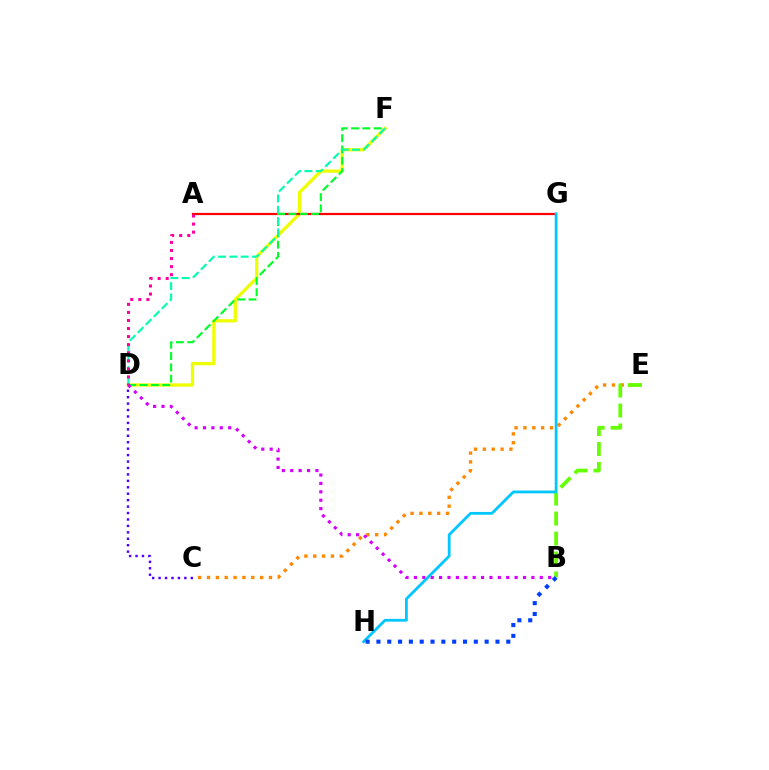{('C', 'D'): [{'color': '#4f00ff', 'line_style': 'dotted', 'thickness': 1.75}], ('D', 'F'): [{'color': '#eeff00', 'line_style': 'solid', 'thickness': 2.36}, {'color': '#00ff27', 'line_style': 'dashed', 'thickness': 1.53}, {'color': '#00ffaf', 'line_style': 'dashed', 'thickness': 1.53}], ('A', 'G'): [{'color': '#ff0000', 'line_style': 'solid', 'thickness': 1.61}], ('C', 'E'): [{'color': '#ff8800', 'line_style': 'dotted', 'thickness': 2.41}], ('B', 'E'): [{'color': '#66ff00', 'line_style': 'dashed', 'thickness': 2.71}], ('B', 'D'): [{'color': '#d600ff', 'line_style': 'dotted', 'thickness': 2.28}], ('A', 'D'): [{'color': '#ff00a0', 'line_style': 'dotted', 'thickness': 2.19}], ('G', 'H'): [{'color': '#00c7ff', 'line_style': 'solid', 'thickness': 2.0}], ('B', 'H'): [{'color': '#003fff', 'line_style': 'dotted', 'thickness': 2.94}]}